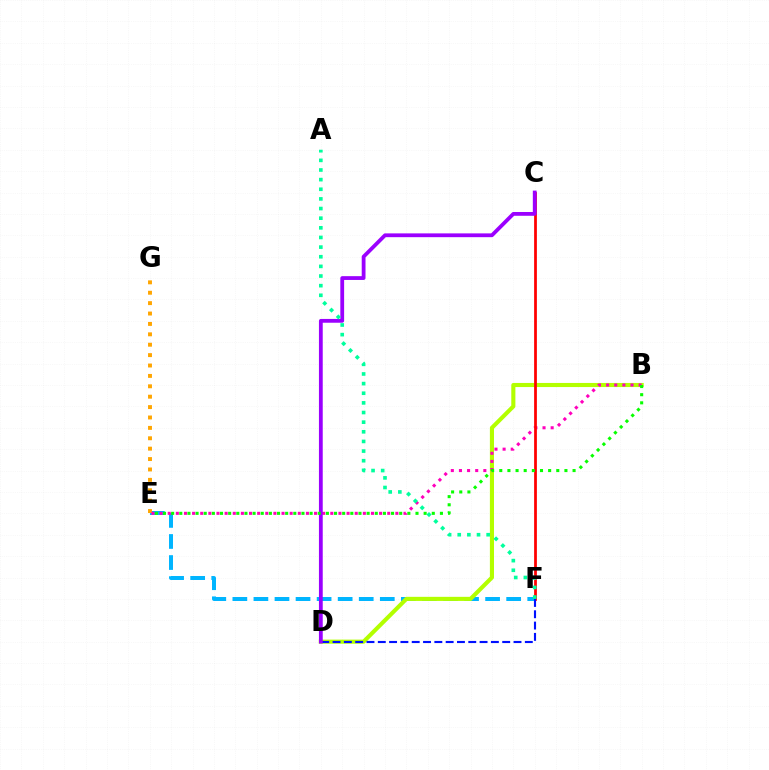{('E', 'F'): [{'color': '#00b5ff', 'line_style': 'dashed', 'thickness': 2.86}], ('B', 'D'): [{'color': '#b3ff00', 'line_style': 'solid', 'thickness': 2.96}], ('E', 'G'): [{'color': '#ffa500', 'line_style': 'dotted', 'thickness': 2.82}], ('B', 'E'): [{'color': '#ff00bd', 'line_style': 'dotted', 'thickness': 2.21}, {'color': '#08ff00', 'line_style': 'dotted', 'thickness': 2.21}], ('C', 'F'): [{'color': '#ff0000', 'line_style': 'solid', 'thickness': 1.99}], ('D', 'F'): [{'color': '#0010ff', 'line_style': 'dashed', 'thickness': 1.54}], ('C', 'D'): [{'color': '#9b00ff', 'line_style': 'solid', 'thickness': 2.73}], ('A', 'F'): [{'color': '#00ff9d', 'line_style': 'dotted', 'thickness': 2.62}]}